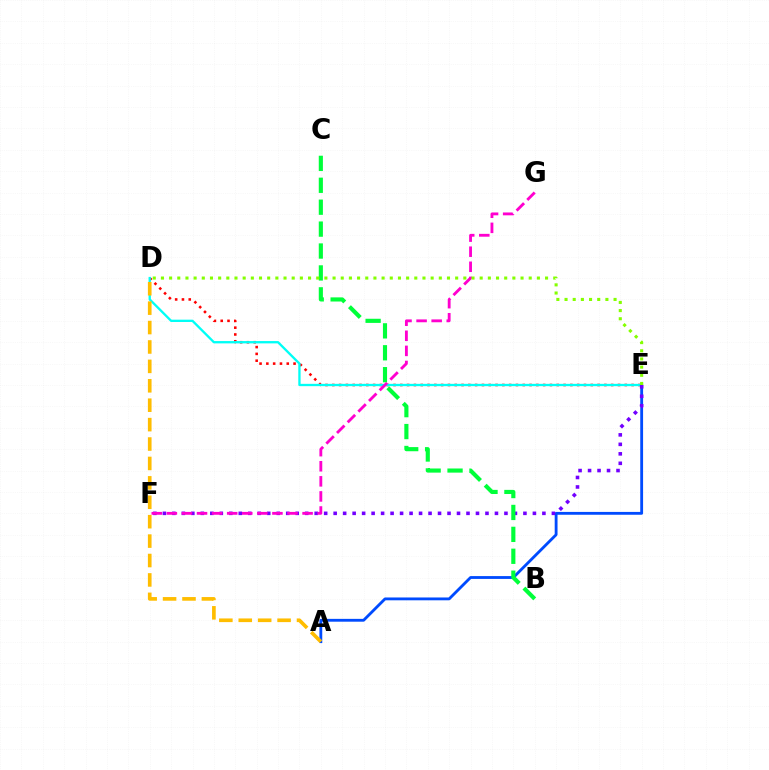{('A', 'E'): [{'color': '#004bff', 'line_style': 'solid', 'thickness': 2.04}], ('D', 'E'): [{'color': '#ff0000', 'line_style': 'dotted', 'thickness': 1.85}, {'color': '#00fff6', 'line_style': 'solid', 'thickness': 1.67}, {'color': '#84ff00', 'line_style': 'dotted', 'thickness': 2.22}], ('A', 'D'): [{'color': '#ffbd00', 'line_style': 'dashed', 'thickness': 2.64}], ('E', 'F'): [{'color': '#7200ff', 'line_style': 'dotted', 'thickness': 2.58}], ('B', 'C'): [{'color': '#00ff39', 'line_style': 'dashed', 'thickness': 2.98}], ('F', 'G'): [{'color': '#ff00cf', 'line_style': 'dashed', 'thickness': 2.05}]}